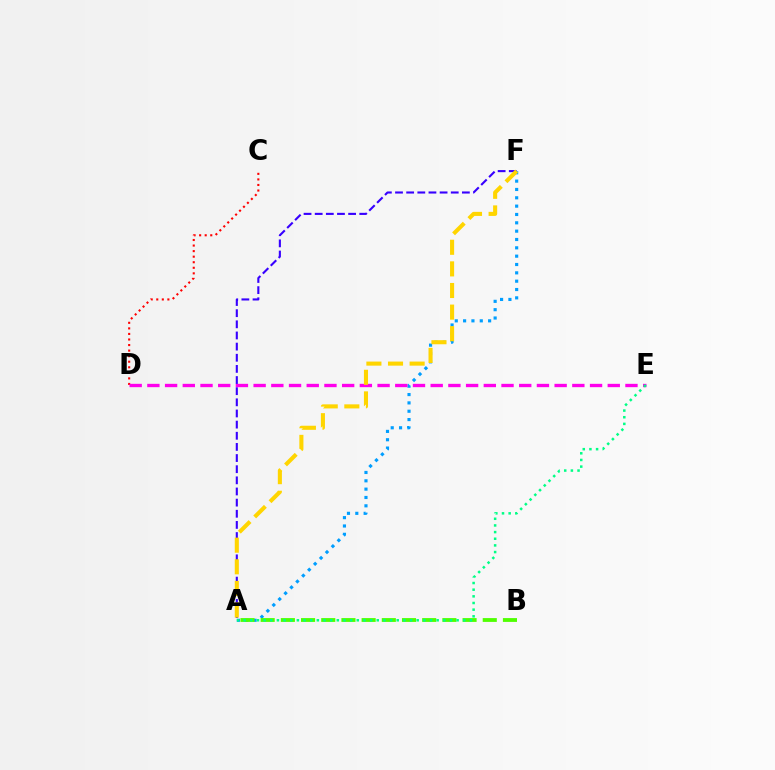{('A', 'F'): [{'color': '#009eff', 'line_style': 'dotted', 'thickness': 2.27}, {'color': '#3700ff', 'line_style': 'dashed', 'thickness': 1.51}, {'color': '#ffd500', 'line_style': 'dashed', 'thickness': 2.94}], ('C', 'D'): [{'color': '#ff0000', 'line_style': 'dotted', 'thickness': 1.51}], ('D', 'E'): [{'color': '#ff00ed', 'line_style': 'dashed', 'thickness': 2.41}], ('A', 'B'): [{'color': '#4fff00', 'line_style': 'dashed', 'thickness': 2.74}], ('A', 'E'): [{'color': '#00ff86', 'line_style': 'dotted', 'thickness': 1.81}]}